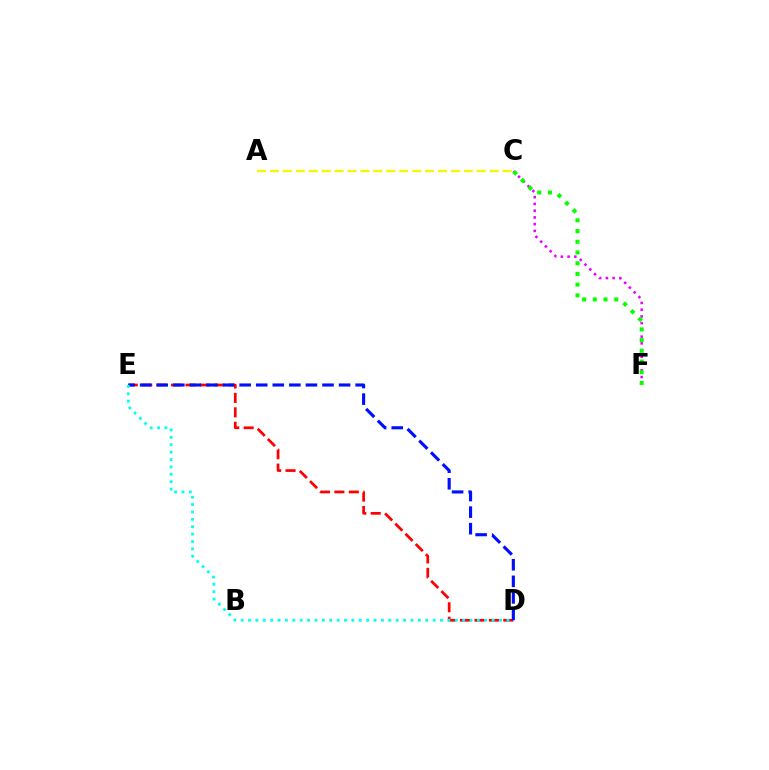{('D', 'E'): [{'color': '#ff0000', 'line_style': 'dashed', 'thickness': 1.96}, {'color': '#0010ff', 'line_style': 'dashed', 'thickness': 2.25}, {'color': '#00fff6', 'line_style': 'dotted', 'thickness': 2.01}], ('C', 'F'): [{'color': '#ee00ff', 'line_style': 'dotted', 'thickness': 1.83}, {'color': '#08ff00', 'line_style': 'dotted', 'thickness': 2.91}], ('A', 'C'): [{'color': '#fcf500', 'line_style': 'dashed', 'thickness': 1.76}]}